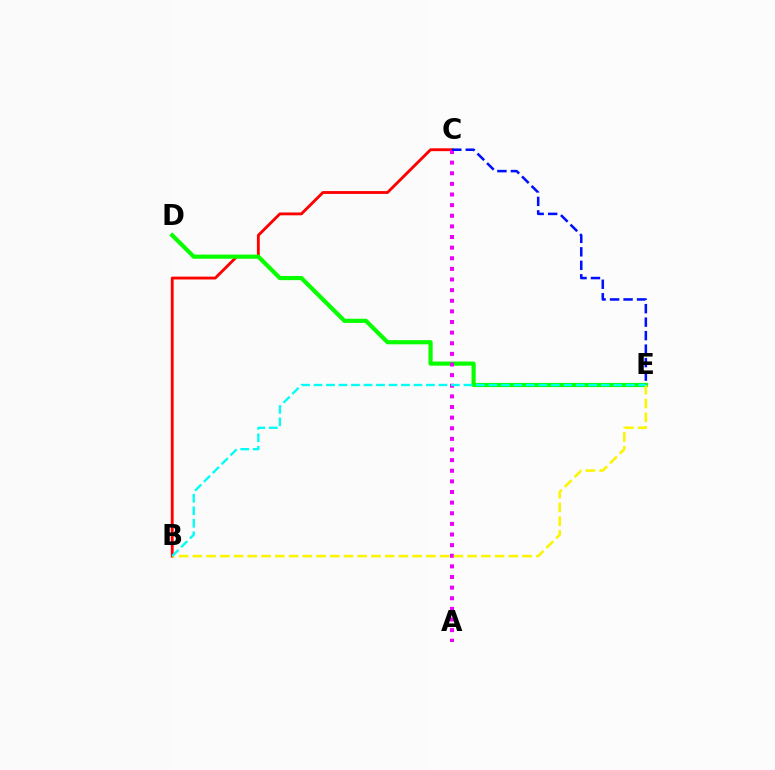{('B', 'C'): [{'color': '#ff0000', 'line_style': 'solid', 'thickness': 2.05}], ('D', 'E'): [{'color': '#08ff00', 'line_style': 'solid', 'thickness': 3.0}], ('A', 'C'): [{'color': '#ee00ff', 'line_style': 'dotted', 'thickness': 2.89}], ('B', 'E'): [{'color': '#fcf500', 'line_style': 'dashed', 'thickness': 1.87}, {'color': '#00fff6', 'line_style': 'dashed', 'thickness': 1.7}], ('C', 'E'): [{'color': '#0010ff', 'line_style': 'dashed', 'thickness': 1.83}]}